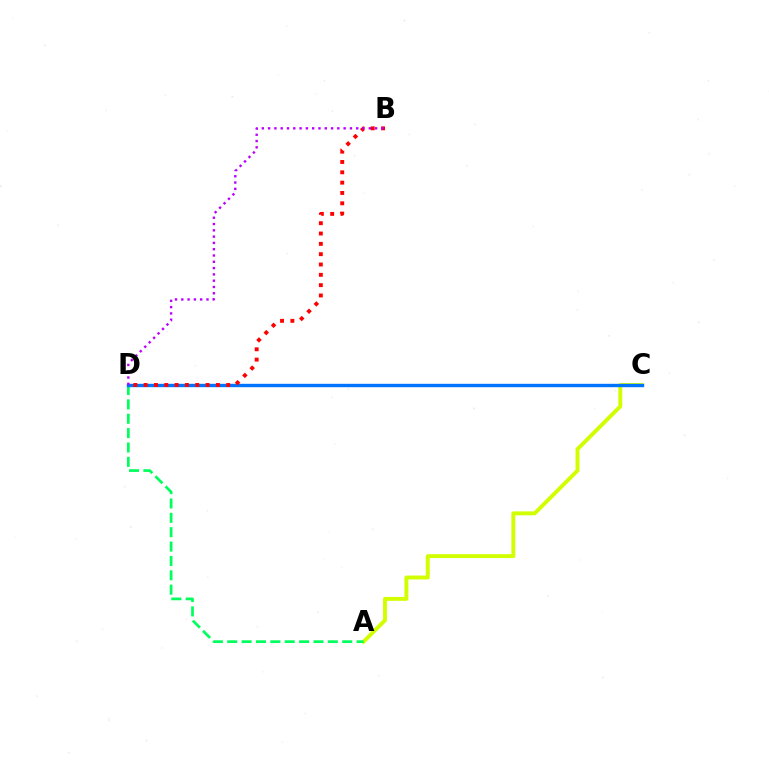{('A', 'C'): [{'color': '#d1ff00', 'line_style': 'solid', 'thickness': 2.81}], ('A', 'D'): [{'color': '#00ff5c', 'line_style': 'dashed', 'thickness': 1.95}], ('C', 'D'): [{'color': '#0074ff', 'line_style': 'solid', 'thickness': 2.44}], ('B', 'D'): [{'color': '#ff0000', 'line_style': 'dotted', 'thickness': 2.81}, {'color': '#b900ff', 'line_style': 'dotted', 'thickness': 1.71}]}